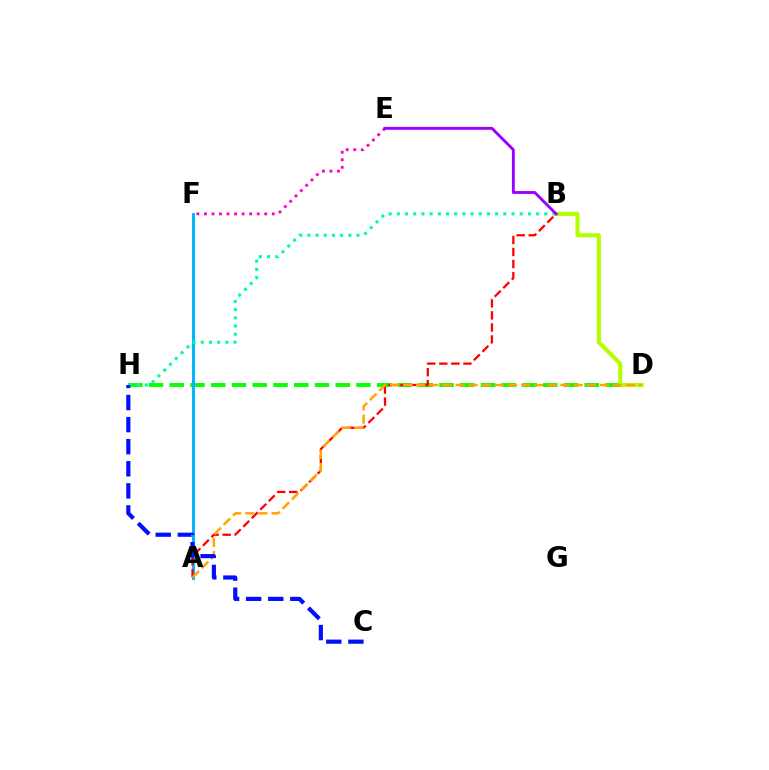{('D', 'H'): [{'color': '#08ff00', 'line_style': 'dashed', 'thickness': 2.82}], ('A', 'F'): [{'color': '#00b5ff', 'line_style': 'solid', 'thickness': 2.12}], ('B', 'D'): [{'color': '#b3ff00', 'line_style': 'solid', 'thickness': 2.95}], ('E', 'F'): [{'color': '#ff00bd', 'line_style': 'dotted', 'thickness': 2.05}], ('A', 'B'): [{'color': '#ff0000', 'line_style': 'dashed', 'thickness': 1.64}], ('B', 'H'): [{'color': '#00ff9d', 'line_style': 'dotted', 'thickness': 2.23}], ('A', 'D'): [{'color': '#ffa500', 'line_style': 'dashed', 'thickness': 1.78}], ('C', 'H'): [{'color': '#0010ff', 'line_style': 'dashed', 'thickness': 3.0}], ('B', 'E'): [{'color': '#9b00ff', 'line_style': 'solid', 'thickness': 2.07}]}